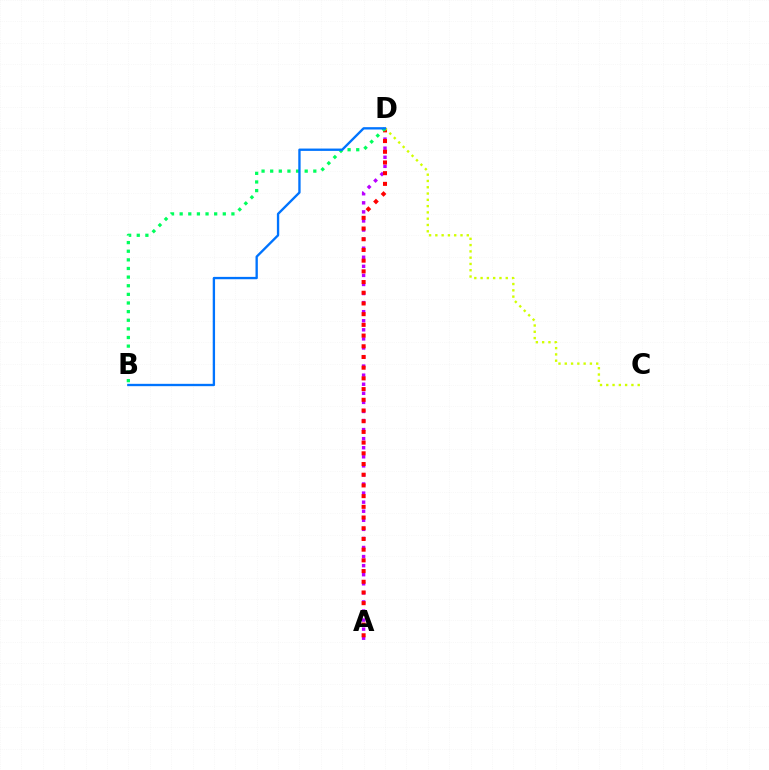{('A', 'D'): [{'color': '#b900ff', 'line_style': 'dotted', 'thickness': 2.46}, {'color': '#ff0000', 'line_style': 'dotted', 'thickness': 2.91}], ('C', 'D'): [{'color': '#d1ff00', 'line_style': 'dotted', 'thickness': 1.71}], ('B', 'D'): [{'color': '#00ff5c', 'line_style': 'dotted', 'thickness': 2.34}, {'color': '#0074ff', 'line_style': 'solid', 'thickness': 1.69}]}